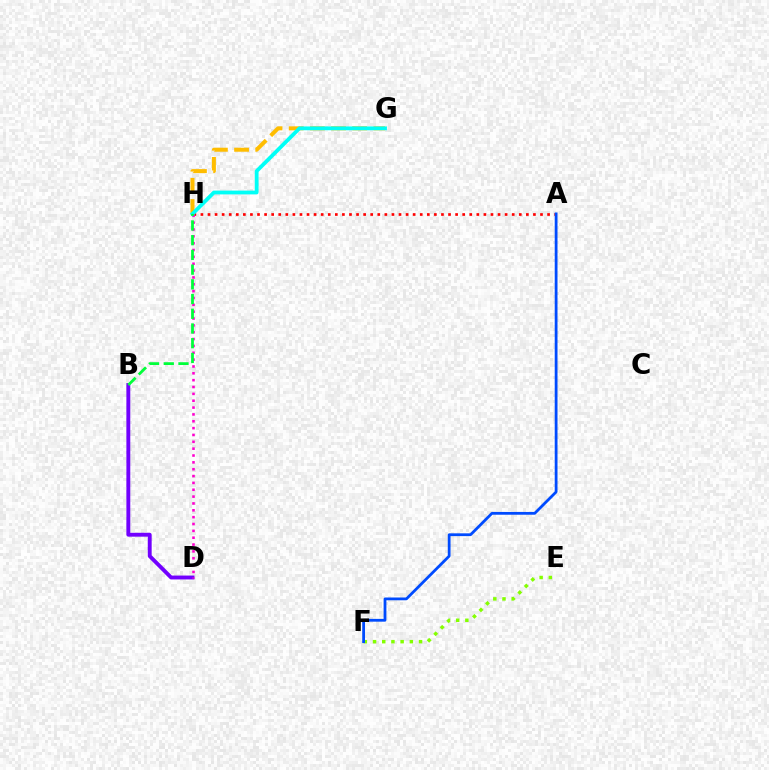{('G', 'H'): [{'color': '#ffbd00', 'line_style': 'dashed', 'thickness': 2.88}, {'color': '#00fff6', 'line_style': 'solid', 'thickness': 2.73}], ('A', 'H'): [{'color': '#ff0000', 'line_style': 'dotted', 'thickness': 1.92}], ('E', 'F'): [{'color': '#84ff00', 'line_style': 'dotted', 'thickness': 2.5}], ('B', 'D'): [{'color': '#7200ff', 'line_style': 'solid', 'thickness': 2.8}], ('D', 'H'): [{'color': '#ff00cf', 'line_style': 'dotted', 'thickness': 1.86}], ('A', 'F'): [{'color': '#004bff', 'line_style': 'solid', 'thickness': 2.01}], ('B', 'H'): [{'color': '#00ff39', 'line_style': 'dashed', 'thickness': 2.0}]}